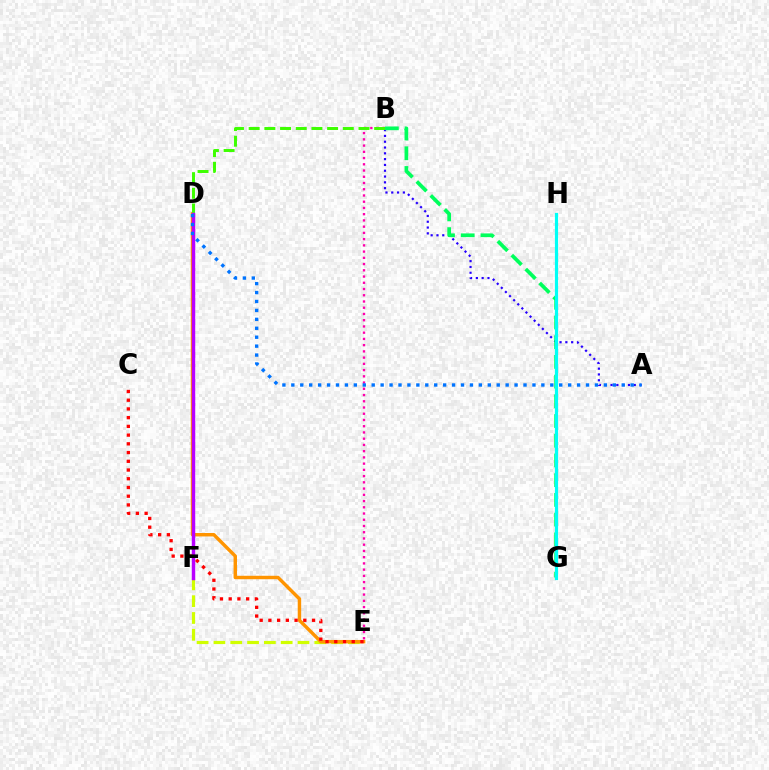{('E', 'F'): [{'color': '#d1ff00', 'line_style': 'dashed', 'thickness': 2.28}], ('A', 'B'): [{'color': '#2500ff', 'line_style': 'dotted', 'thickness': 1.58}], ('D', 'E'): [{'color': '#ff9400', 'line_style': 'solid', 'thickness': 2.47}], ('B', 'E'): [{'color': '#ff00ac', 'line_style': 'dotted', 'thickness': 1.69}], ('B', 'D'): [{'color': '#3dff00', 'line_style': 'dashed', 'thickness': 2.13}], ('D', 'F'): [{'color': '#b900ff', 'line_style': 'solid', 'thickness': 2.48}], ('A', 'D'): [{'color': '#0074ff', 'line_style': 'dotted', 'thickness': 2.43}], ('C', 'E'): [{'color': '#ff0000', 'line_style': 'dotted', 'thickness': 2.37}], ('B', 'G'): [{'color': '#00ff5c', 'line_style': 'dashed', 'thickness': 2.68}], ('G', 'H'): [{'color': '#00fff6', 'line_style': 'solid', 'thickness': 2.29}]}